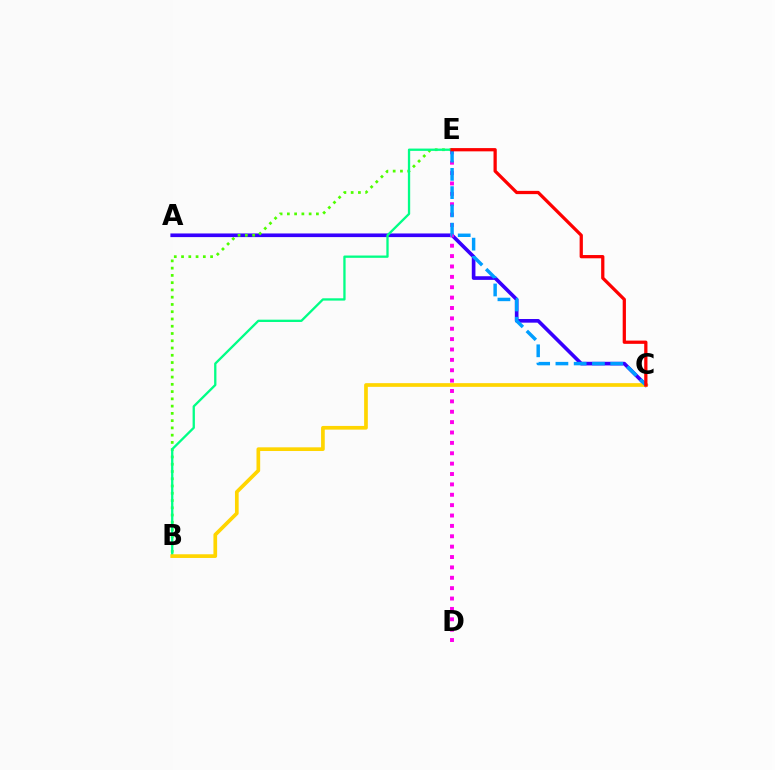{('A', 'C'): [{'color': '#3700ff', 'line_style': 'solid', 'thickness': 2.62}], ('B', 'E'): [{'color': '#4fff00', 'line_style': 'dotted', 'thickness': 1.97}, {'color': '#00ff86', 'line_style': 'solid', 'thickness': 1.66}], ('D', 'E'): [{'color': '#ff00ed', 'line_style': 'dotted', 'thickness': 2.82}], ('B', 'C'): [{'color': '#ffd500', 'line_style': 'solid', 'thickness': 2.66}], ('C', 'E'): [{'color': '#009eff', 'line_style': 'dashed', 'thickness': 2.48}, {'color': '#ff0000', 'line_style': 'solid', 'thickness': 2.34}]}